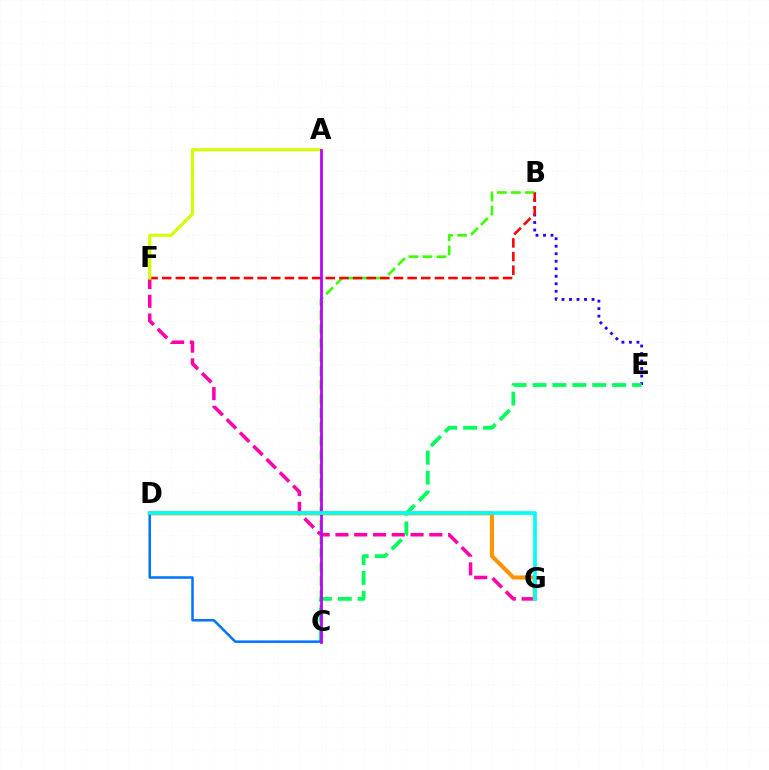{('F', 'G'): [{'color': '#ff00ac', 'line_style': 'dashed', 'thickness': 2.55}], ('D', 'G'): [{'color': '#ff9400', 'line_style': 'solid', 'thickness': 2.93}, {'color': '#00fff6', 'line_style': 'solid', 'thickness': 2.64}], ('B', 'E'): [{'color': '#2500ff', 'line_style': 'dotted', 'thickness': 2.04}], ('B', 'C'): [{'color': '#3dff00', 'line_style': 'dashed', 'thickness': 1.9}], ('B', 'F'): [{'color': '#ff0000', 'line_style': 'dashed', 'thickness': 1.85}], ('A', 'F'): [{'color': '#d1ff00', 'line_style': 'solid', 'thickness': 2.24}], ('C', 'E'): [{'color': '#00ff5c', 'line_style': 'dashed', 'thickness': 2.71}], ('C', 'D'): [{'color': '#0074ff', 'line_style': 'solid', 'thickness': 1.81}], ('A', 'C'): [{'color': '#b900ff', 'line_style': 'solid', 'thickness': 1.97}]}